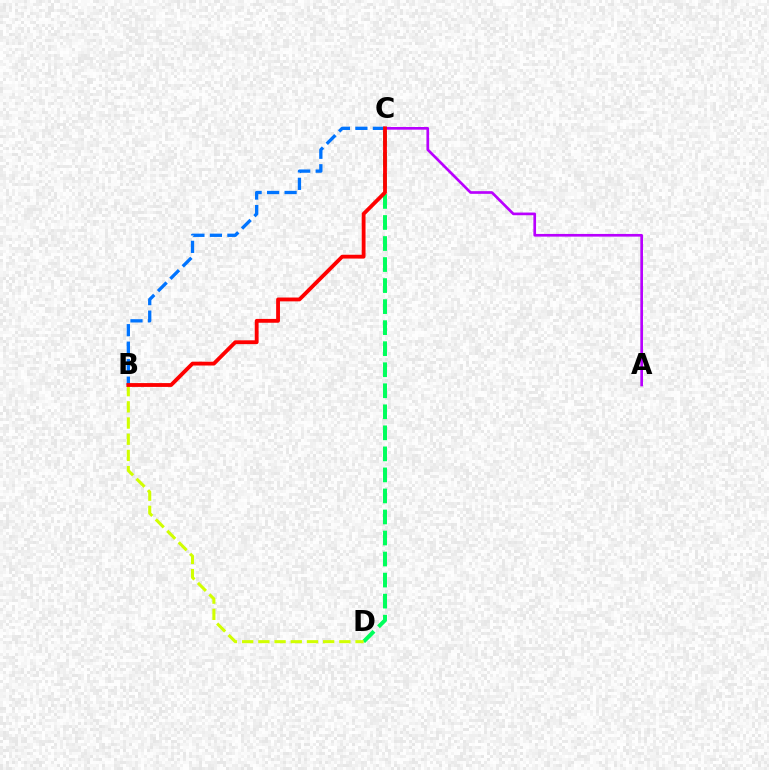{('B', 'C'): [{'color': '#0074ff', 'line_style': 'dashed', 'thickness': 2.38}, {'color': '#ff0000', 'line_style': 'solid', 'thickness': 2.76}], ('C', 'D'): [{'color': '#00ff5c', 'line_style': 'dashed', 'thickness': 2.86}], ('A', 'C'): [{'color': '#b900ff', 'line_style': 'solid', 'thickness': 1.92}], ('B', 'D'): [{'color': '#d1ff00', 'line_style': 'dashed', 'thickness': 2.2}]}